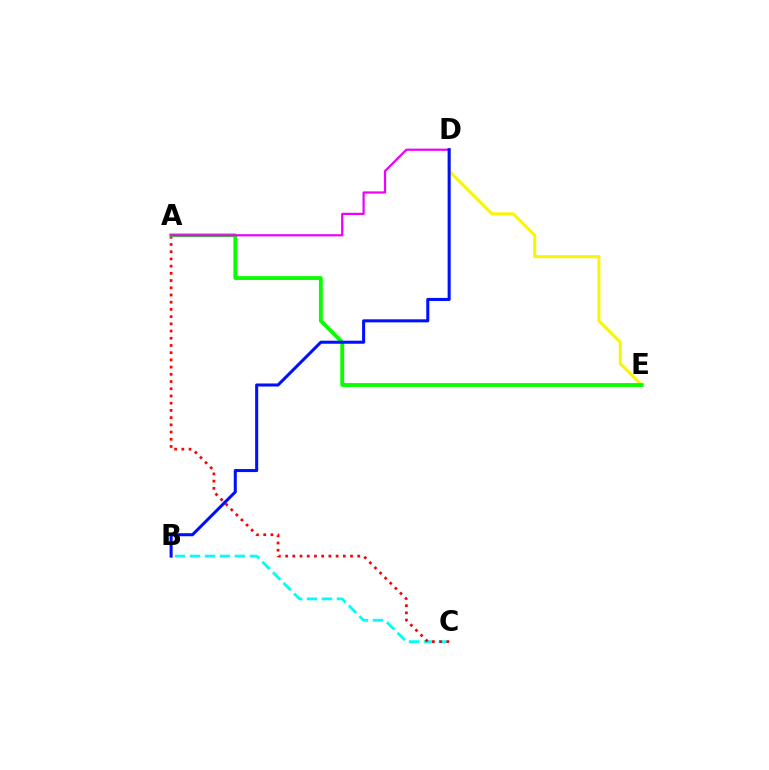{('B', 'C'): [{'color': '#00fff6', 'line_style': 'dashed', 'thickness': 2.03}], ('A', 'C'): [{'color': '#ff0000', 'line_style': 'dotted', 'thickness': 1.96}], ('D', 'E'): [{'color': '#fcf500', 'line_style': 'solid', 'thickness': 2.17}], ('A', 'E'): [{'color': '#08ff00', 'line_style': 'solid', 'thickness': 2.76}], ('A', 'D'): [{'color': '#ee00ff', 'line_style': 'solid', 'thickness': 1.6}], ('B', 'D'): [{'color': '#0010ff', 'line_style': 'solid', 'thickness': 2.2}]}